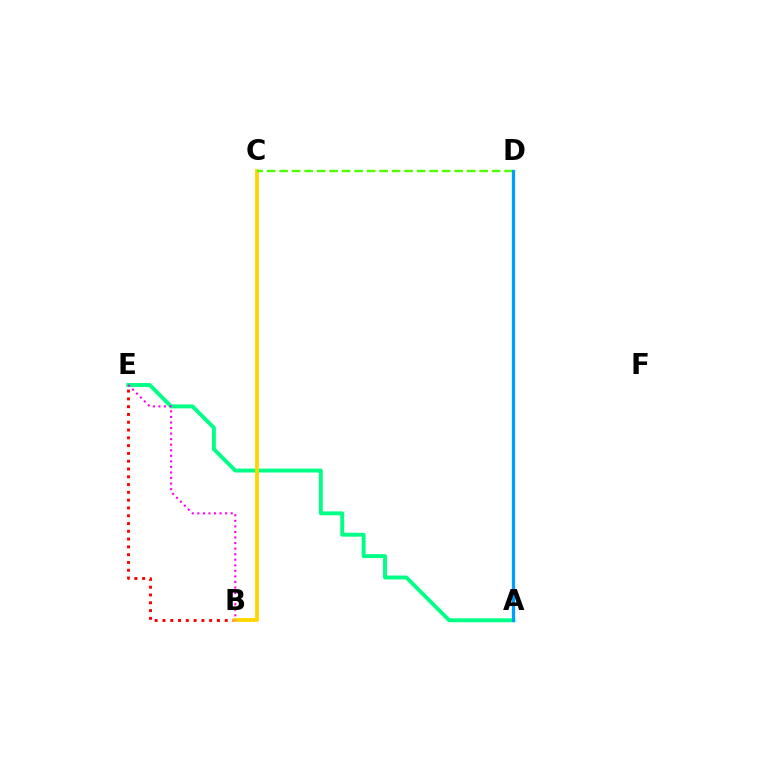{('A', 'E'): [{'color': '#00ff86', 'line_style': 'solid', 'thickness': 2.82}], ('B', 'E'): [{'color': '#ff0000', 'line_style': 'dotted', 'thickness': 2.12}, {'color': '#ff00ed', 'line_style': 'dotted', 'thickness': 1.51}], ('B', 'C'): [{'color': '#ffd500', 'line_style': 'solid', 'thickness': 2.74}], ('C', 'D'): [{'color': '#4fff00', 'line_style': 'dashed', 'thickness': 1.7}], ('A', 'D'): [{'color': '#3700ff', 'line_style': 'dotted', 'thickness': 2.05}, {'color': '#009eff', 'line_style': 'solid', 'thickness': 2.35}]}